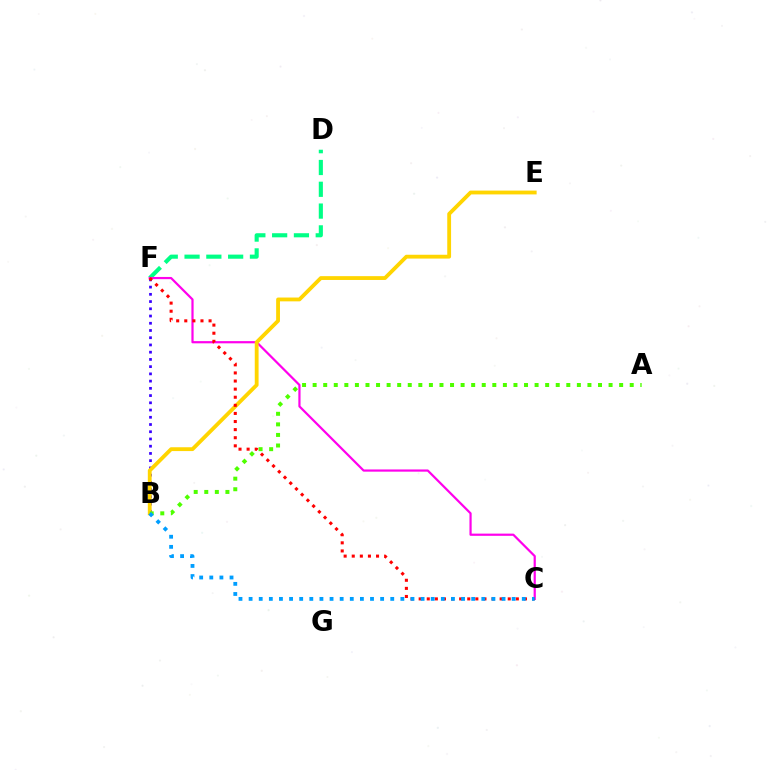{('D', 'F'): [{'color': '#00ff86', 'line_style': 'dashed', 'thickness': 2.96}], ('B', 'F'): [{'color': '#3700ff', 'line_style': 'dotted', 'thickness': 1.96}], ('C', 'F'): [{'color': '#ff00ed', 'line_style': 'solid', 'thickness': 1.59}, {'color': '#ff0000', 'line_style': 'dotted', 'thickness': 2.2}], ('B', 'E'): [{'color': '#ffd500', 'line_style': 'solid', 'thickness': 2.75}], ('A', 'B'): [{'color': '#4fff00', 'line_style': 'dotted', 'thickness': 2.87}], ('B', 'C'): [{'color': '#009eff', 'line_style': 'dotted', 'thickness': 2.75}]}